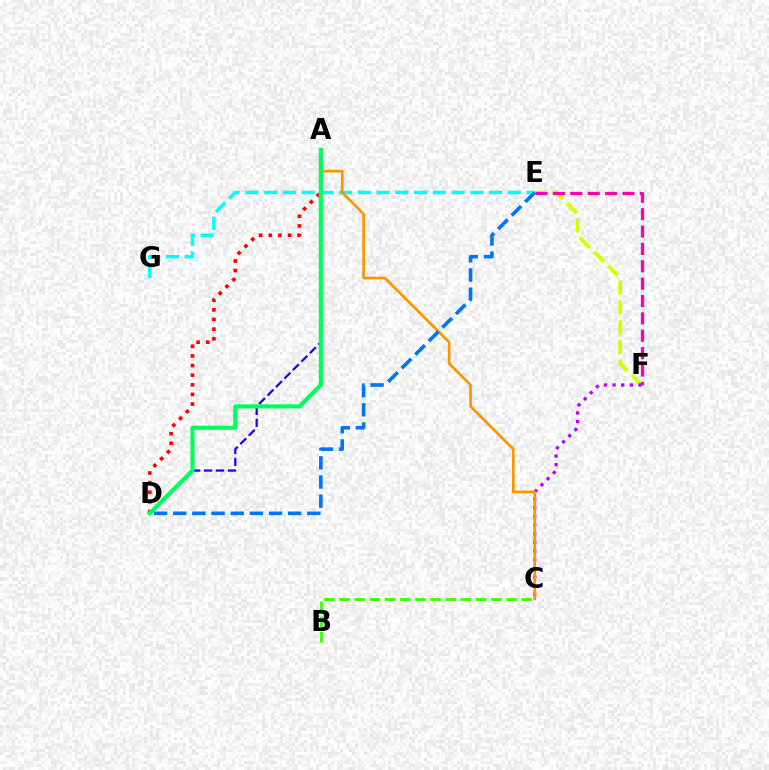{('E', 'F'): [{'color': '#d1ff00', 'line_style': 'dashed', 'thickness': 2.7}, {'color': '#ff00ac', 'line_style': 'dashed', 'thickness': 2.36}], ('A', 'D'): [{'color': '#ff0000', 'line_style': 'dotted', 'thickness': 2.62}, {'color': '#2500ff', 'line_style': 'dashed', 'thickness': 1.63}, {'color': '#00ff5c', 'line_style': 'solid', 'thickness': 2.97}], ('B', 'C'): [{'color': '#3dff00', 'line_style': 'dashed', 'thickness': 2.06}], ('E', 'G'): [{'color': '#00fff6', 'line_style': 'dashed', 'thickness': 2.55}], ('C', 'F'): [{'color': '#b900ff', 'line_style': 'dotted', 'thickness': 2.35}], ('A', 'C'): [{'color': '#ff9400', 'line_style': 'solid', 'thickness': 1.94}], ('D', 'E'): [{'color': '#0074ff', 'line_style': 'dashed', 'thickness': 2.6}]}